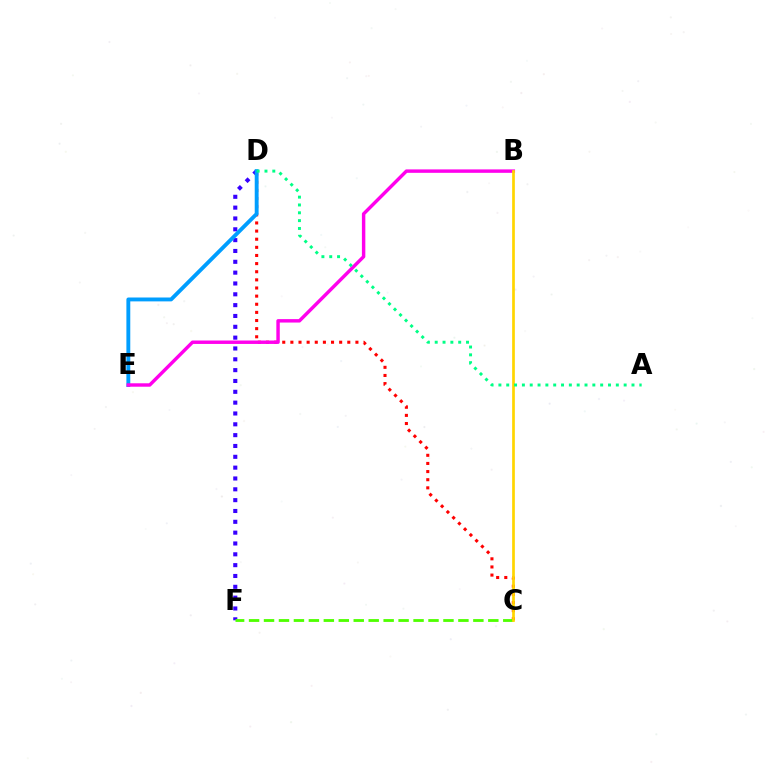{('D', 'F'): [{'color': '#3700ff', 'line_style': 'dotted', 'thickness': 2.94}], ('C', 'D'): [{'color': '#ff0000', 'line_style': 'dotted', 'thickness': 2.21}], ('D', 'E'): [{'color': '#009eff', 'line_style': 'solid', 'thickness': 2.79}], ('C', 'F'): [{'color': '#4fff00', 'line_style': 'dashed', 'thickness': 2.03}], ('B', 'E'): [{'color': '#ff00ed', 'line_style': 'solid', 'thickness': 2.47}], ('B', 'C'): [{'color': '#ffd500', 'line_style': 'solid', 'thickness': 1.95}], ('A', 'D'): [{'color': '#00ff86', 'line_style': 'dotted', 'thickness': 2.13}]}